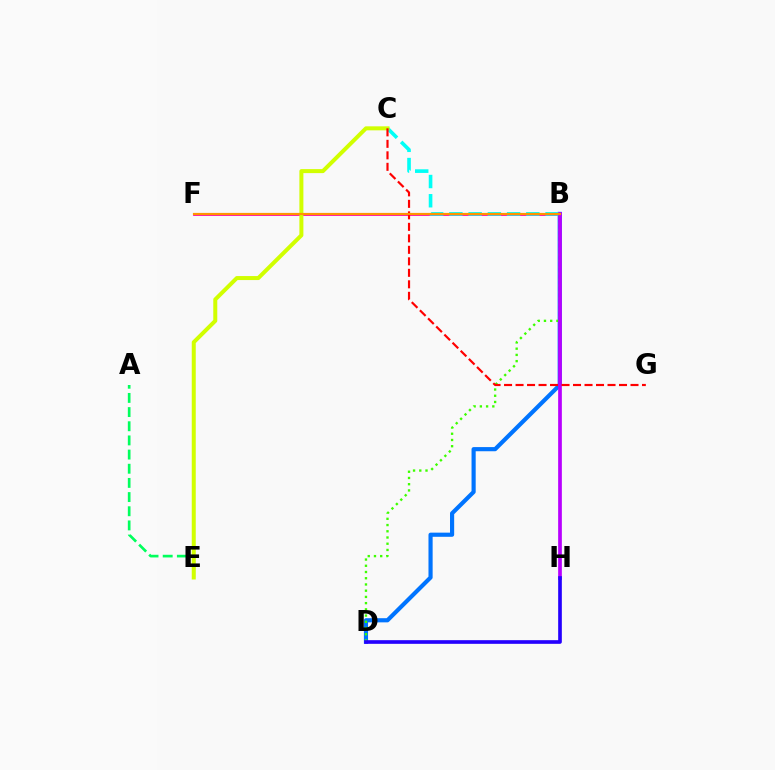{('B', 'F'): [{'color': '#ff00ac', 'line_style': 'solid', 'thickness': 2.0}, {'color': '#ff9400', 'line_style': 'solid', 'thickness': 1.58}], ('B', 'D'): [{'color': '#0074ff', 'line_style': 'solid', 'thickness': 2.99}, {'color': '#3dff00', 'line_style': 'dotted', 'thickness': 1.69}], ('B', 'C'): [{'color': '#00fff6', 'line_style': 'dashed', 'thickness': 2.61}], ('B', 'H'): [{'color': '#b900ff', 'line_style': 'solid', 'thickness': 2.66}], ('D', 'H'): [{'color': '#2500ff', 'line_style': 'solid', 'thickness': 2.63}], ('A', 'E'): [{'color': '#00ff5c', 'line_style': 'dashed', 'thickness': 1.92}], ('C', 'E'): [{'color': '#d1ff00', 'line_style': 'solid', 'thickness': 2.88}], ('C', 'G'): [{'color': '#ff0000', 'line_style': 'dashed', 'thickness': 1.56}]}